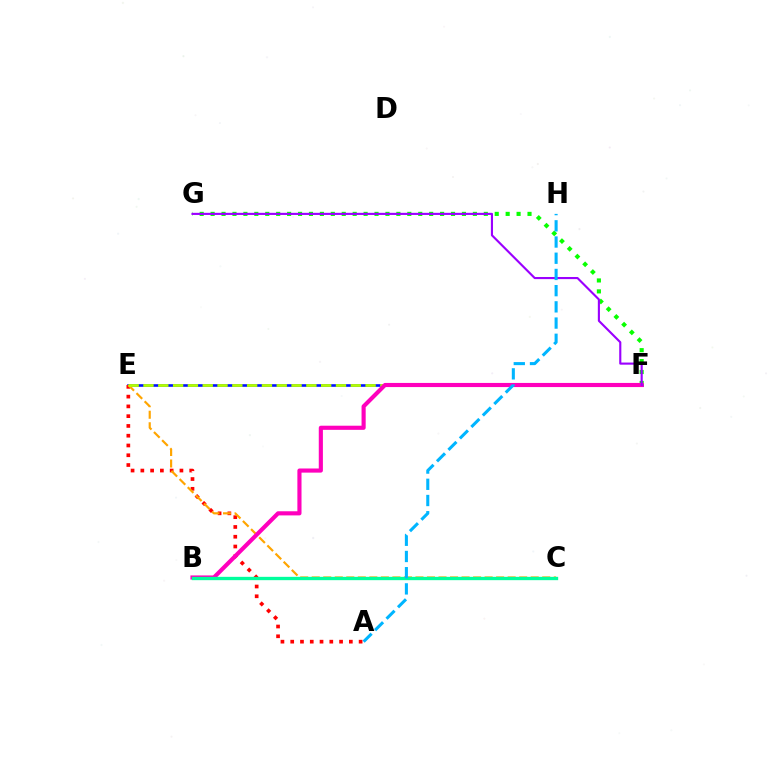{('E', 'F'): [{'color': '#0010ff', 'line_style': 'solid', 'thickness': 1.89}, {'color': '#b3ff00', 'line_style': 'dashed', 'thickness': 2.01}], ('A', 'E'): [{'color': '#ff0000', 'line_style': 'dotted', 'thickness': 2.66}], ('F', 'G'): [{'color': '#08ff00', 'line_style': 'dotted', 'thickness': 2.97}, {'color': '#9b00ff', 'line_style': 'solid', 'thickness': 1.53}], ('C', 'E'): [{'color': '#ffa500', 'line_style': 'dashed', 'thickness': 1.57}], ('B', 'F'): [{'color': '#ff00bd', 'line_style': 'solid', 'thickness': 2.97}], ('B', 'C'): [{'color': '#00ff9d', 'line_style': 'solid', 'thickness': 2.4}], ('A', 'H'): [{'color': '#00b5ff', 'line_style': 'dashed', 'thickness': 2.2}]}